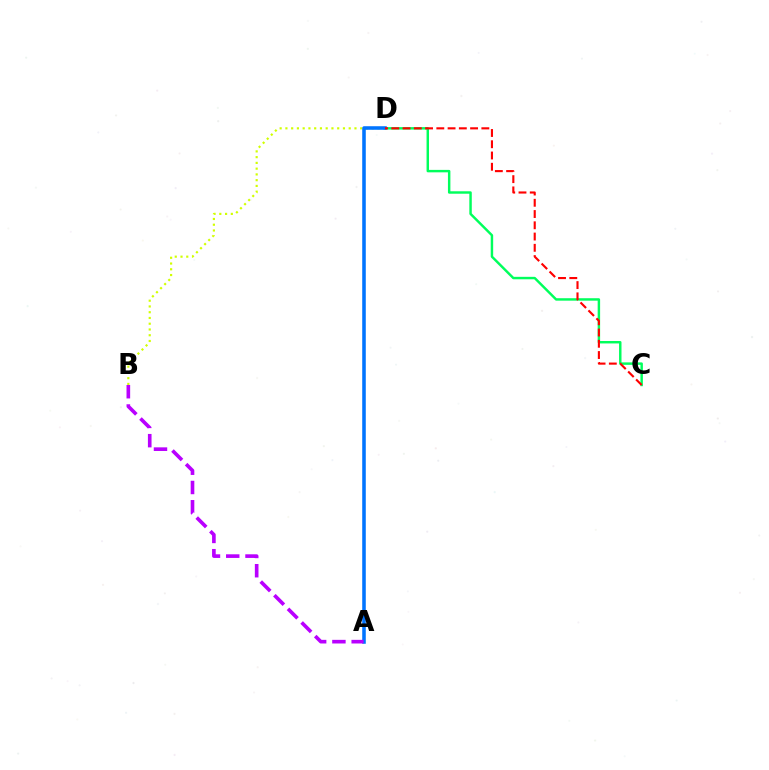{('C', 'D'): [{'color': '#00ff5c', 'line_style': 'solid', 'thickness': 1.76}, {'color': '#ff0000', 'line_style': 'dashed', 'thickness': 1.53}], ('B', 'D'): [{'color': '#d1ff00', 'line_style': 'dotted', 'thickness': 1.56}], ('A', 'D'): [{'color': '#0074ff', 'line_style': 'solid', 'thickness': 2.56}], ('A', 'B'): [{'color': '#b900ff', 'line_style': 'dashed', 'thickness': 2.62}]}